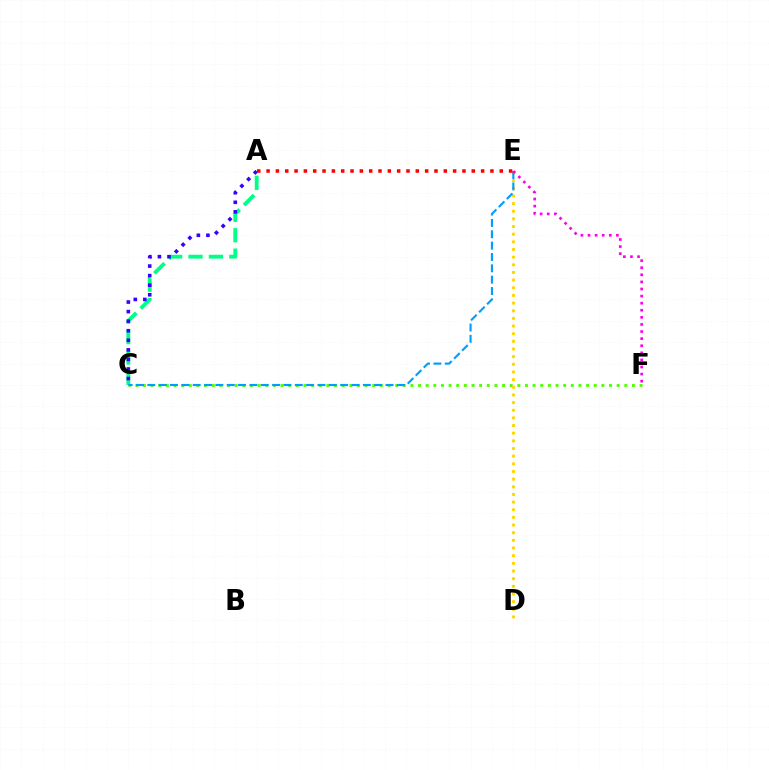{('A', 'C'): [{'color': '#00ff86', 'line_style': 'dashed', 'thickness': 2.77}, {'color': '#3700ff', 'line_style': 'dotted', 'thickness': 2.6}], ('C', 'F'): [{'color': '#4fff00', 'line_style': 'dotted', 'thickness': 2.08}], ('D', 'E'): [{'color': '#ffd500', 'line_style': 'dotted', 'thickness': 2.08}], ('C', 'E'): [{'color': '#009eff', 'line_style': 'dashed', 'thickness': 1.54}], ('E', 'F'): [{'color': '#ff00ed', 'line_style': 'dotted', 'thickness': 1.93}], ('A', 'E'): [{'color': '#ff0000', 'line_style': 'dotted', 'thickness': 2.53}]}